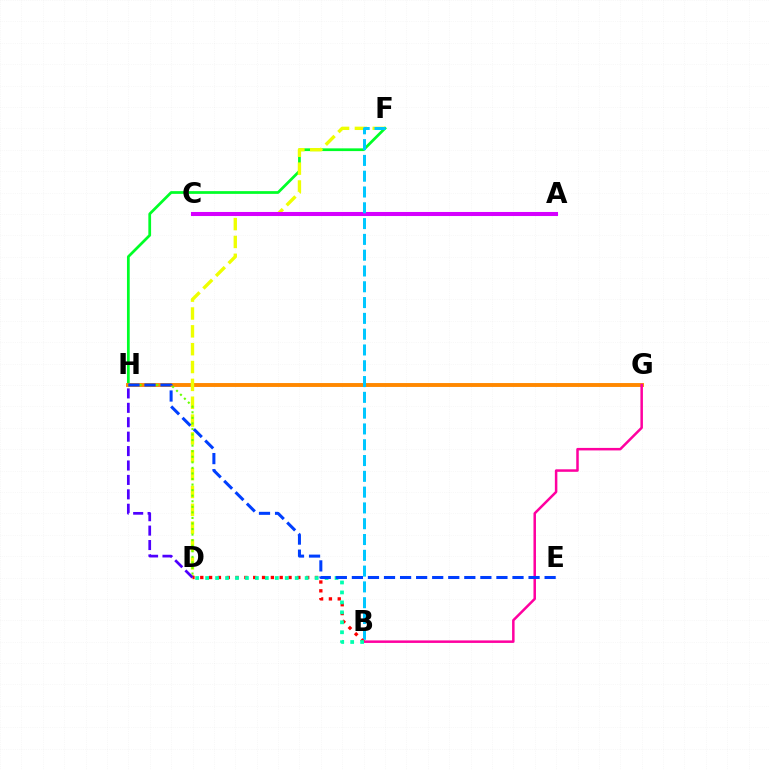{('F', 'H'): [{'color': '#00ff27', 'line_style': 'solid', 'thickness': 1.97}], ('G', 'H'): [{'color': '#ff8800', 'line_style': 'solid', 'thickness': 2.81}], ('B', 'G'): [{'color': '#ff00a0', 'line_style': 'solid', 'thickness': 1.8}], ('D', 'F'): [{'color': '#eeff00', 'line_style': 'dashed', 'thickness': 2.42}], ('D', 'H'): [{'color': '#66ff00', 'line_style': 'dotted', 'thickness': 1.51}, {'color': '#4f00ff', 'line_style': 'dashed', 'thickness': 1.96}], ('A', 'C'): [{'color': '#d600ff', 'line_style': 'solid', 'thickness': 2.92}], ('B', 'F'): [{'color': '#00c7ff', 'line_style': 'dashed', 'thickness': 2.15}], ('B', 'D'): [{'color': '#ff0000', 'line_style': 'dotted', 'thickness': 2.4}, {'color': '#00ffaf', 'line_style': 'dotted', 'thickness': 2.7}], ('E', 'H'): [{'color': '#003fff', 'line_style': 'dashed', 'thickness': 2.18}]}